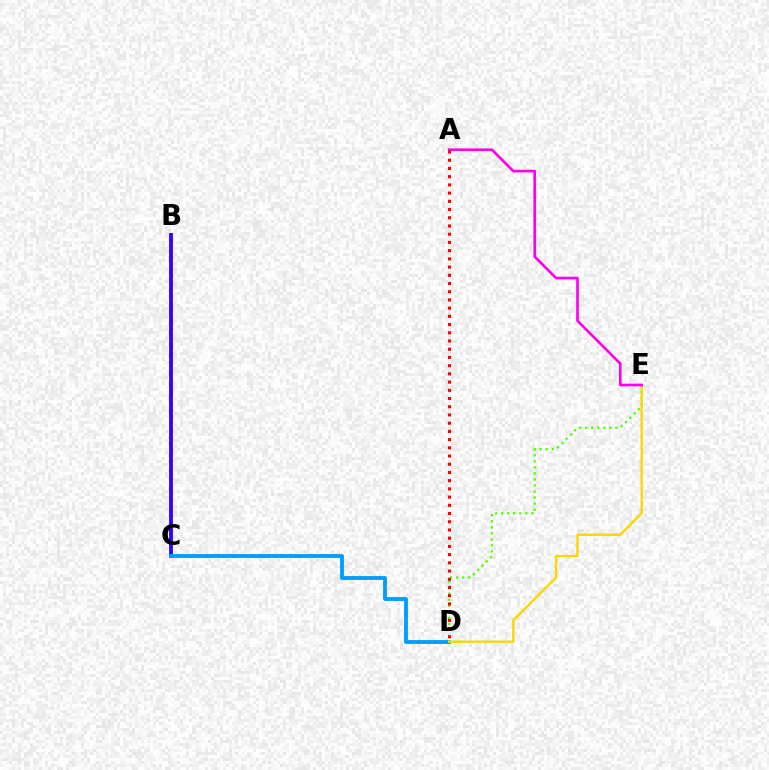{('B', 'C'): [{'color': '#00ff86', 'line_style': 'solid', 'thickness': 1.52}, {'color': '#3700ff', 'line_style': 'solid', 'thickness': 2.76}], ('C', 'D'): [{'color': '#009eff', 'line_style': 'solid', 'thickness': 2.77}], ('D', 'E'): [{'color': '#4fff00', 'line_style': 'dotted', 'thickness': 1.64}, {'color': '#ffd500', 'line_style': 'solid', 'thickness': 1.7}], ('A', 'E'): [{'color': '#ff00ed', 'line_style': 'solid', 'thickness': 1.91}], ('A', 'D'): [{'color': '#ff0000', 'line_style': 'dotted', 'thickness': 2.23}]}